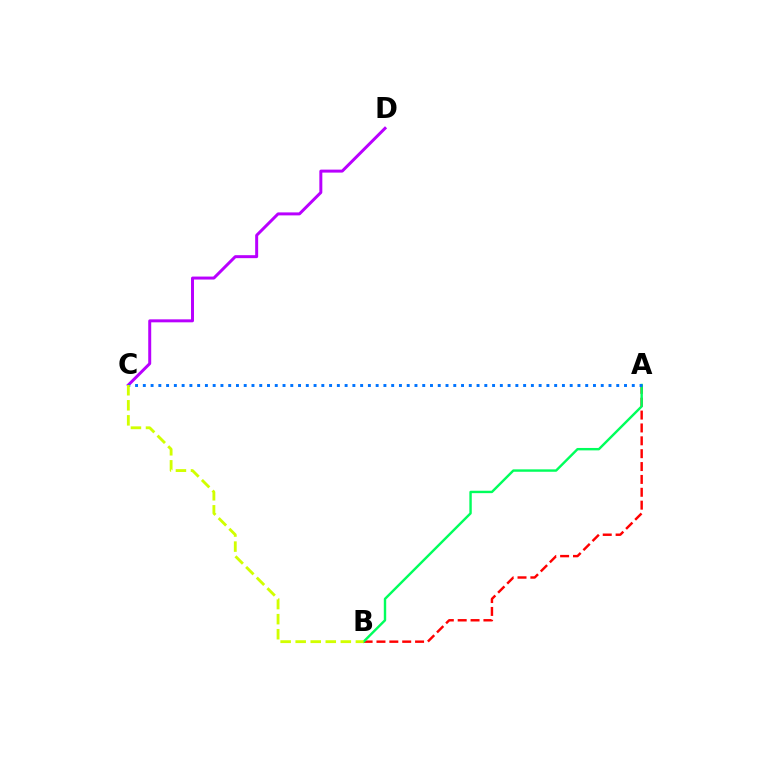{('C', 'D'): [{'color': '#b900ff', 'line_style': 'solid', 'thickness': 2.15}], ('A', 'B'): [{'color': '#ff0000', 'line_style': 'dashed', 'thickness': 1.75}, {'color': '#00ff5c', 'line_style': 'solid', 'thickness': 1.74}], ('A', 'C'): [{'color': '#0074ff', 'line_style': 'dotted', 'thickness': 2.11}], ('B', 'C'): [{'color': '#d1ff00', 'line_style': 'dashed', 'thickness': 2.04}]}